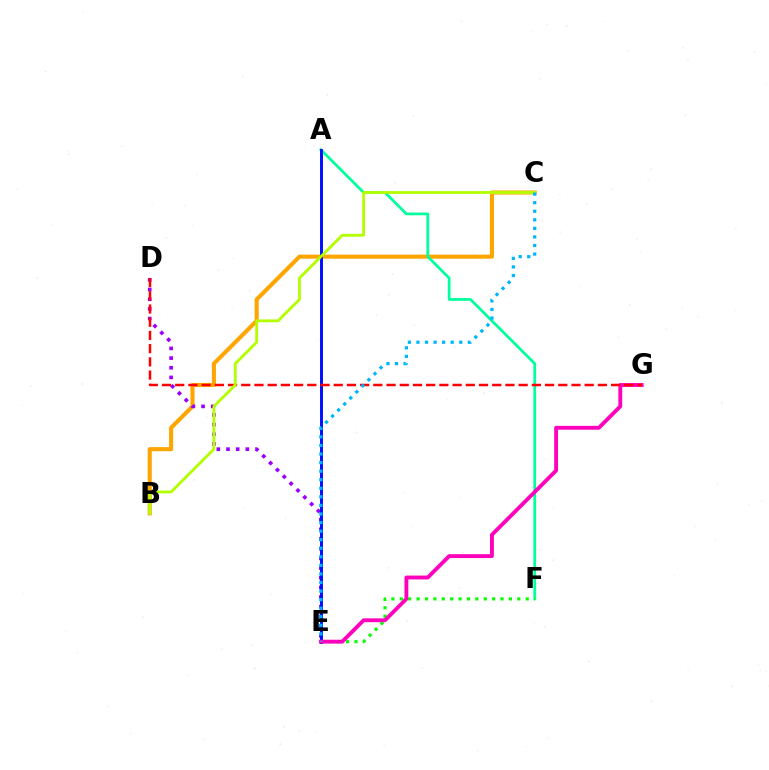{('B', 'C'): [{'color': '#ffa500', 'line_style': 'solid', 'thickness': 2.94}, {'color': '#b3ff00', 'line_style': 'solid', 'thickness': 2.03}], ('A', 'F'): [{'color': '#00ff9d', 'line_style': 'solid', 'thickness': 1.98}], ('E', 'F'): [{'color': '#08ff00', 'line_style': 'dotted', 'thickness': 2.28}], ('D', 'E'): [{'color': '#9b00ff', 'line_style': 'dotted', 'thickness': 2.63}], ('A', 'E'): [{'color': '#0010ff', 'line_style': 'solid', 'thickness': 2.13}], ('E', 'G'): [{'color': '#ff00bd', 'line_style': 'solid', 'thickness': 2.78}], ('D', 'G'): [{'color': '#ff0000', 'line_style': 'dashed', 'thickness': 1.79}], ('C', 'E'): [{'color': '#00b5ff', 'line_style': 'dotted', 'thickness': 2.33}]}